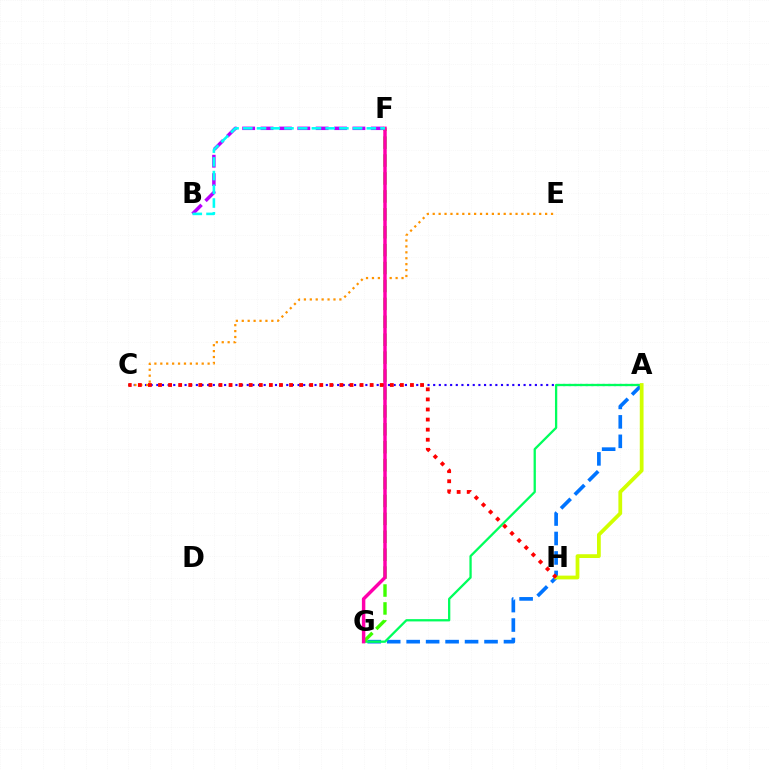{('A', 'C'): [{'color': '#2500ff', 'line_style': 'dotted', 'thickness': 1.54}], ('A', 'G'): [{'color': '#0074ff', 'line_style': 'dashed', 'thickness': 2.64}, {'color': '#00ff5c', 'line_style': 'solid', 'thickness': 1.65}], ('C', 'E'): [{'color': '#ff9400', 'line_style': 'dotted', 'thickness': 1.61}], ('B', 'F'): [{'color': '#b900ff', 'line_style': 'dashed', 'thickness': 2.5}, {'color': '#00fff6', 'line_style': 'dashed', 'thickness': 1.86}], ('F', 'G'): [{'color': '#3dff00', 'line_style': 'dashed', 'thickness': 2.43}, {'color': '#ff00ac', 'line_style': 'solid', 'thickness': 2.48}], ('A', 'H'): [{'color': '#d1ff00', 'line_style': 'solid', 'thickness': 2.71}], ('C', 'H'): [{'color': '#ff0000', 'line_style': 'dotted', 'thickness': 2.74}]}